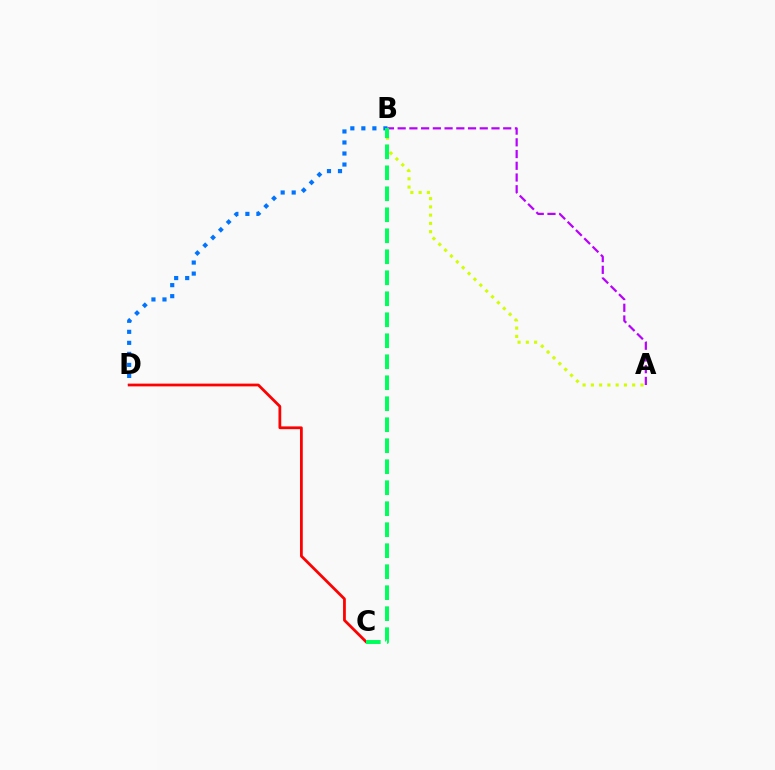{('A', 'B'): [{'color': '#b900ff', 'line_style': 'dashed', 'thickness': 1.59}, {'color': '#d1ff00', 'line_style': 'dotted', 'thickness': 2.25}], ('C', 'D'): [{'color': '#ff0000', 'line_style': 'solid', 'thickness': 1.99}], ('B', 'D'): [{'color': '#0074ff', 'line_style': 'dotted', 'thickness': 3.0}], ('B', 'C'): [{'color': '#00ff5c', 'line_style': 'dashed', 'thickness': 2.85}]}